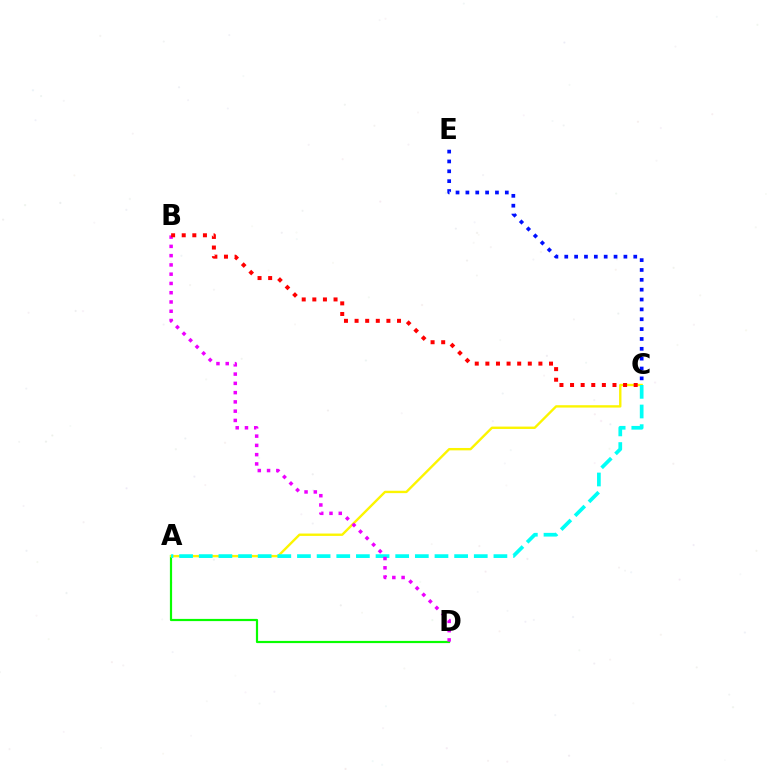{('A', 'D'): [{'color': '#08ff00', 'line_style': 'solid', 'thickness': 1.58}], ('A', 'C'): [{'color': '#fcf500', 'line_style': 'solid', 'thickness': 1.71}, {'color': '#00fff6', 'line_style': 'dashed', 'thickness': 2.67}], ('B', 'D'): [{'color': '#ee00ff', 'line_style': 'dotted', 'thickness': 2.52}], ('B', 'C'): [{'color': '#ff0000', 'line_style': 'dotted', 'thickness': 2.88}], ('C', 'E'): [{'color': '#0010ff', 'line_style': 'dotted', 'thickness': 2.68}]}